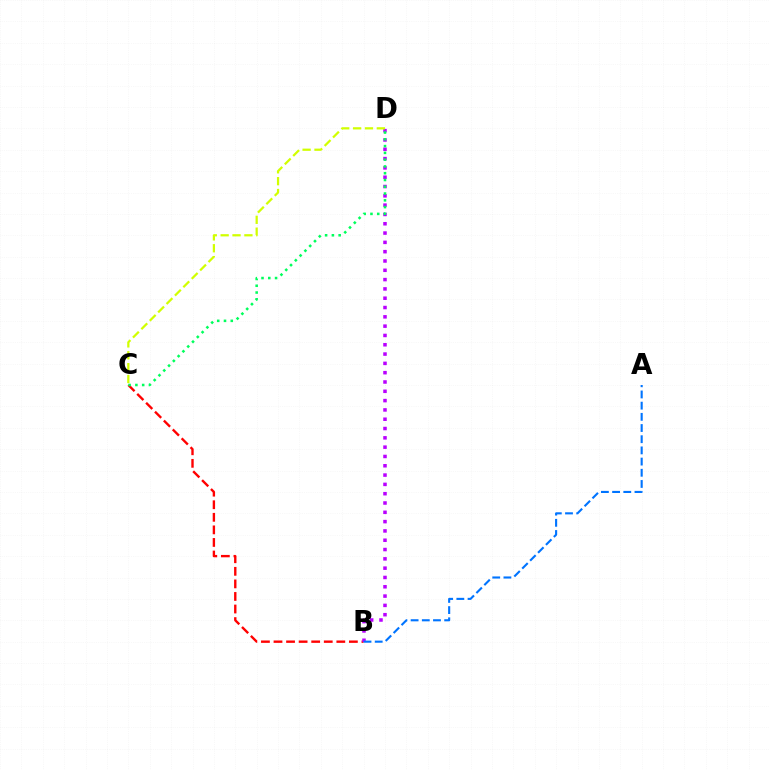{('B', 'C'): [{'color': '#ff0000', 'line_style': 'dashed', 'thickness': 1.71}], ('B', 'D'): [{'color': '#b900ff', 'line_style': 'dotted', 'thickness': 2.53}], ('C', 'D'): [{'color': '#d1ff00', 'line_style': 'dashed', 'thickness': 1.61}, {'color': '#00ff5c', 'line_style': 'dotted', 'thickness': 1.84}], ('A', 'B'): [{'color': '#0074ff', 'line_style': 'dashed', 'thickness': 1.52}]}